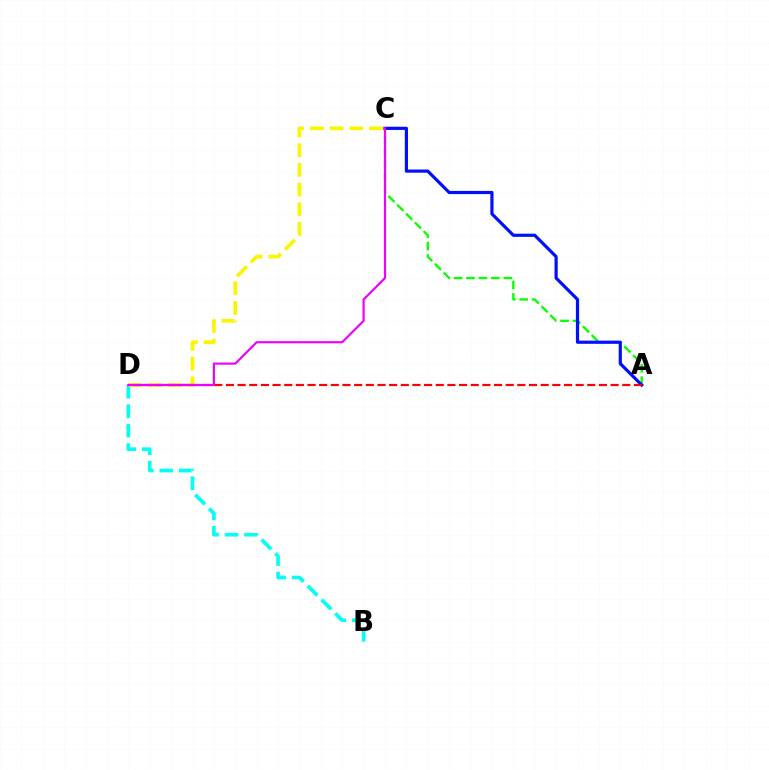{('A', 'C'): [{'color': '#08ff00', 'line_style': 'dashed', 'thickness': 1.69}, {'color': '#0010ff', 'line_style': 'solid', 'thickness': 2.3}], ('B', 'D'): [{'color': '#00fff6', 'line_style': 'dashed', 'thickness': 2.64}], ('C', 'D'): [{'color': '#fcf500', 'line_style': 'dashed', 'thickness': 2.67}, {'color': '#ee00ff', 'line_style': 'solid', 'thickness': 1.56}], ('A', 'D'): [{'color': '#ff0000', 'line_style': 'dashed', 'thickness': 1.58}]}